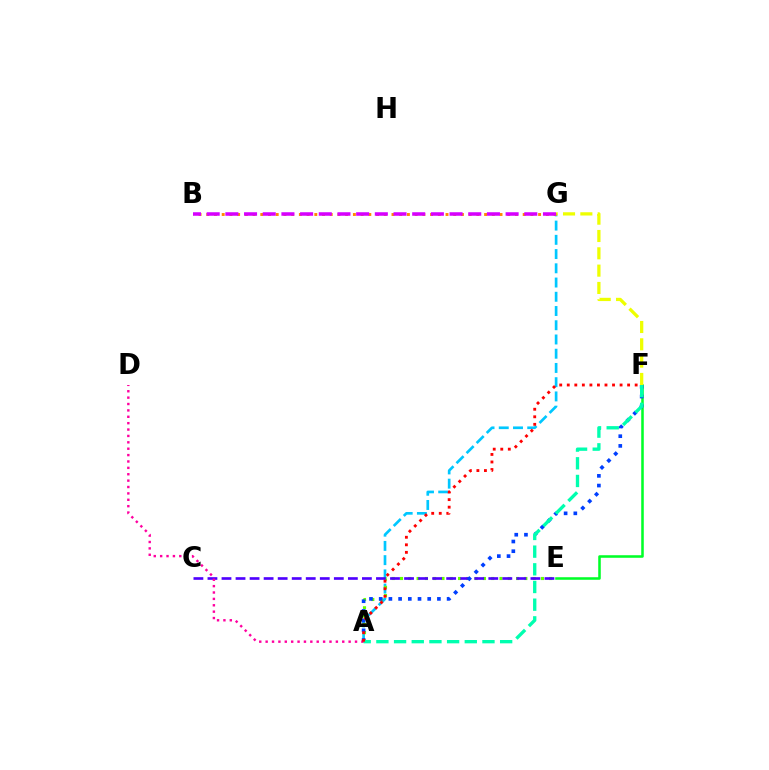{('A', 'G'): [{'color': '#00c7ff', 'line_style': 'dashed', 'thickness': 1.93}], ('A', 'E'): [{'color': '#66ff00', 'line_style': 'dotted', 'thickness': 2.25}], ('C', 'E'): [{'color': '#4f00ff', 'line_style': 'dashed', 'thickness': 1.91}], ('E', 'F'): [{'color': '#00ff27', 'line_style': 'solid', 'thickness': 1.83}], ('A', 'F'): [{'color': '#003fff', 'line_style': 'dotted', 'thickness': 2.64}, {'color': '#00ffaf', 'line_style': 'dashed', 'thickness': 2.4}, {'color': '#ff0000', 'line_style': 'dotted', 'thickness': 2.05}], ('F', 'G'): [{'color': '#eeff00', 'line_style': 'dashed', 'thickness': 2.35}], ('B', 'G'): [{'color': '#ff8800', 'line_style': 'dotted', 'thickness': 2.1}, {'color': '#d600ff', 'line_style': 'dashed', 'thickness': 2.54}], ('A', 'D'): [{'color': '#ff00a0', 'line_style': 'dotted', 'thickness': 1.73}]}